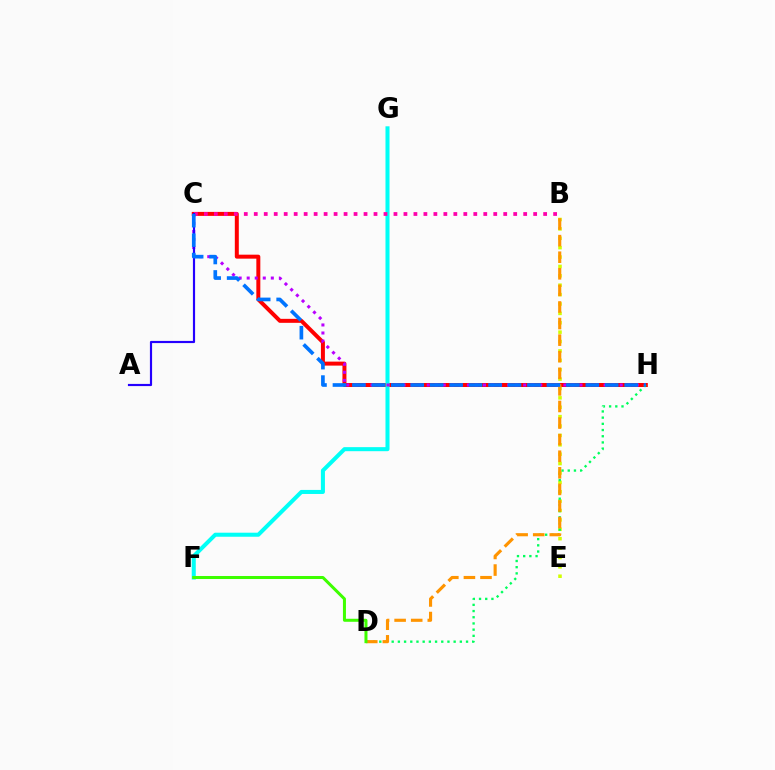{('C', 'H'): [{'color': '#ff0000', 'line_style': 'solid', 'thickness': 2.87}, {'color': '#b900ff', 'line_style': 'dotted', 'thickness': 2.18}, {'color': '#0074ff', 'line_style': 'dashed', 'thickness': 2.64}], ('F', 'G'): [{'color': '#00fff6', 'line_style': 'solid', 'thickness': 2.91}], ('B', 'C'): [{'color': '#ff00ac', 'line_style': 'dotted', 'thickness': 2.71}], ('B', 'E'): [{'color': '#d1ff00', 'line_style': 'dotted', 'thickness': 2.55}], ('D', 'H'): [{'color': '#00ff5c', 'line_style': 'dotted', 'thickness': 1.68}], ('B', 'D'): [{'color': '#ff9400', 'line_style': 'dashed', 'thickness': 2.25}], ('D', 'F'): [{'color': '#3dff00', 'line_style': 'solid', 'thickness': 2.17}], ('A', 'C'): [{'color': '#2500ff', 'line_style': 'solid', 'thickness': 1.56}]}